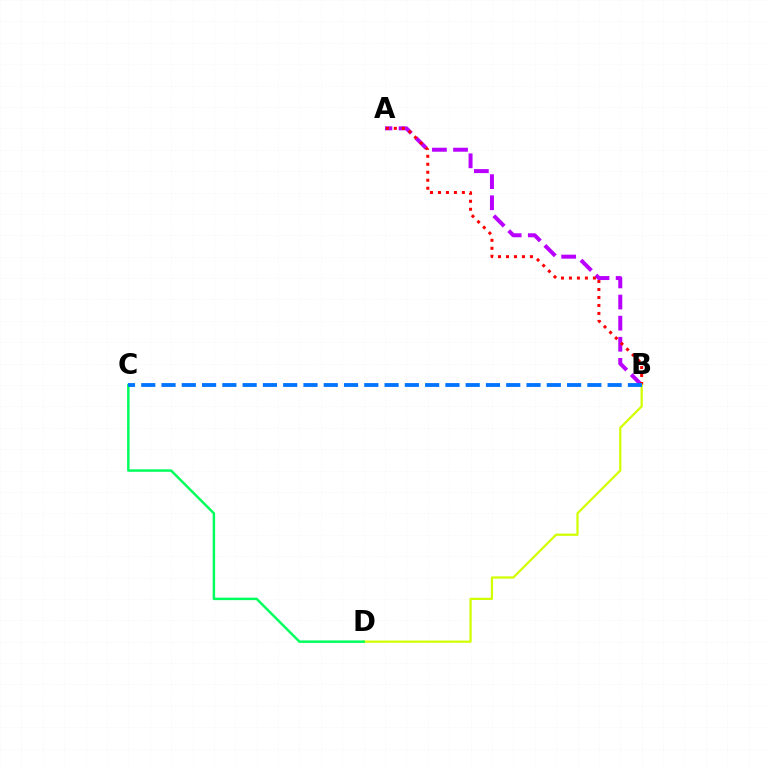{('A', 'B'): [{'color': '#b900ff', 'line_style': 'dashed', 'thickness': 2.87}, {'color': '#ff0000', 'line_style': 'dotted', 'thickness': 2.17}], ('B', 'D'): [{'color': '#d1ff00', 'line_style': 'solid', 'thickness': 1.6}], ('C', 'D'): [{'color': '#00ff5c', 'line_style': 'solid', 'thickness': 1.78}], ('B', 'C'): [{'color': '#0074ff', 'line_style': 'dashed', 'thickness': 2.75}]}